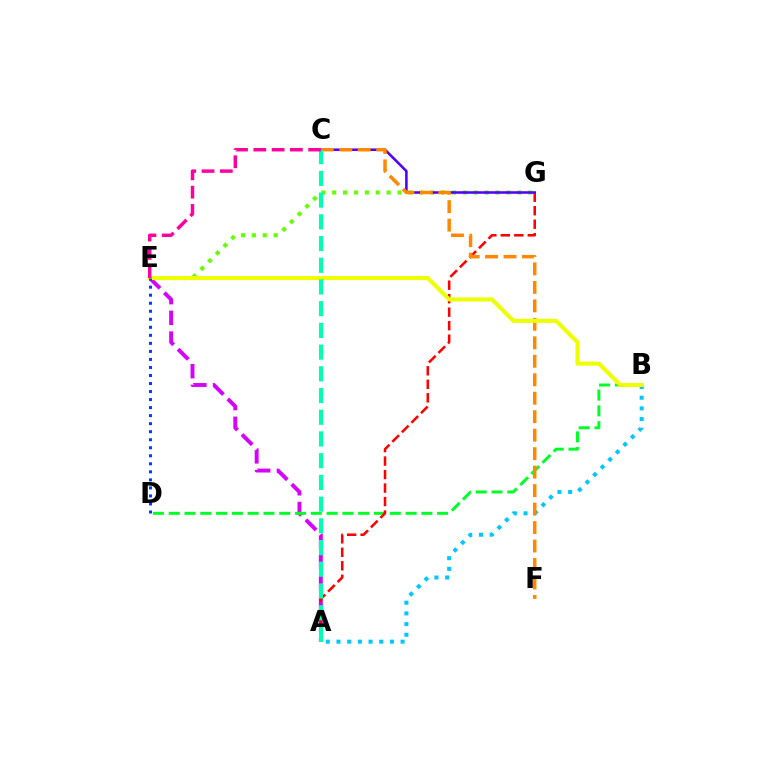{('E', 'G'): [{'color': '#66ff00', 'line_style': 'dotted', 'thickness': 2.96}], ('A', 'E'): [{'color': '#d600ff', 'line_style': 'dashed', 'thickness': 2.81}], ('B', 'D'): [{'color': '#00ff27', 'line_style': 'dashed', 'thickness': 2.15}], ('A', 'G'): [{'color': '#ff0000', 'line_style': 'dashed', 'thickness': 1.83}], ('C', 'G'): [{'color': '#4f00ff', 'line_style': 'solid', 'thickness': 1.84}], ('A', 'B'): [{'color': '#00c7ff', 'line_style': 'dotted', 'thickness': 2.9}], ('C', 'F'): [{'color': '#ff8800', 'line_style': 'dashed', 'thickness': 2.51}], ('B', 'E'): [{'color': '#eeff00', 'line_style': 'solid', 'thickness': 2.93}], ('D', 'E'): [{'color': '#003fff', 'line_style': 'dotted', 'thickness': 2.18}], ('A', 'C'): [{'color': '#00ffaf', 'line_style': 'dashed', 'thickness': 2.95}], ('C', 'E'): [{'color': '#ff00a0', 'line_style': 'dashed', 'thickness': 2.48}]}